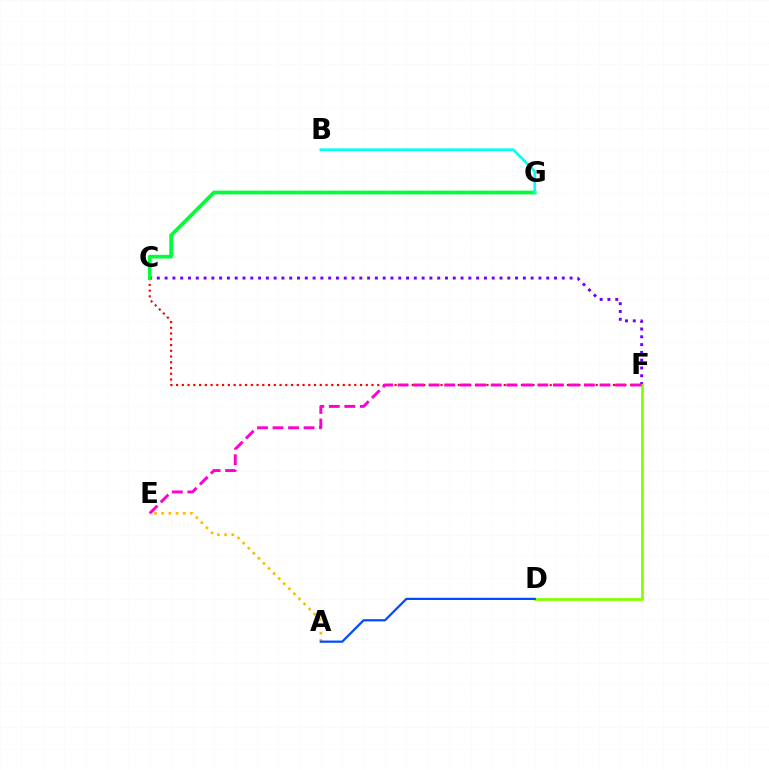{('C', 'F'): [{'color': '#7200ff', 'line_style': 'dotted', 'thickness': 2.12}, {'color': '#ff0000', 'line_style': 'dotted', 'thickness': 1.56}], ('A', 'E'): [{'color': '#ffbd00', 'line_style': 'dotted', 'thickness': 1.95}], ('D', 'F'): [{'color': '#84ff00', 'line_style': 'solid', 'thickness': 1.99}], ('C', 'G'): [{'color': '#00ff39', 'line_style': 'solid', 'thickness': 2.67}], ('E', 'F'): [{'color': '#ff00cf', 'line_style': 'dashed', 'thickness': 2.11}], ('A', 'D'): [{'color': '#004bff', 'line_style': 'solid', 'thickness': 1.6}], ('B', 'G'): [{'color': '#00fff6', 'line_style': 'solid', 'thickness': 1.91}]}